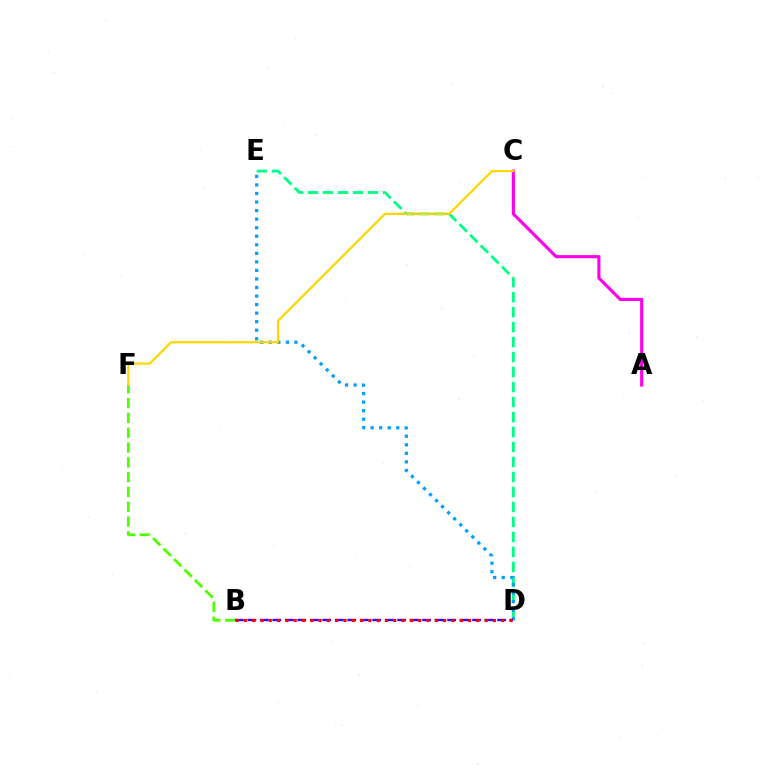{('D', 'E'): [{'color': '#00ff86', 'line_style': 'dashed', 'thickness': 2.04}, {'color': '#009eff', 'line_style': 'dotted', 'thickness': 2.32}], ('A', 'C'): [{'color': '#ff00ed', 'line_style': 'solid', 'thickness': 2.25}], ('B', 'F'): [{'color': '#4fff00', 'line_style': 'dashed', 'thickness': 2.01}], ('B', 'D'): [{'color': '#3700ff', 'line_style': 'dashed', 'thickness': 1.7}, {'color': '#ff0000', 'line_style': 'dotted', 'thickness': 2.26}], ('C', 'F'): [{'color': '#ffd500', 'line_style': 'solid', 'thickness': 1.58}]}